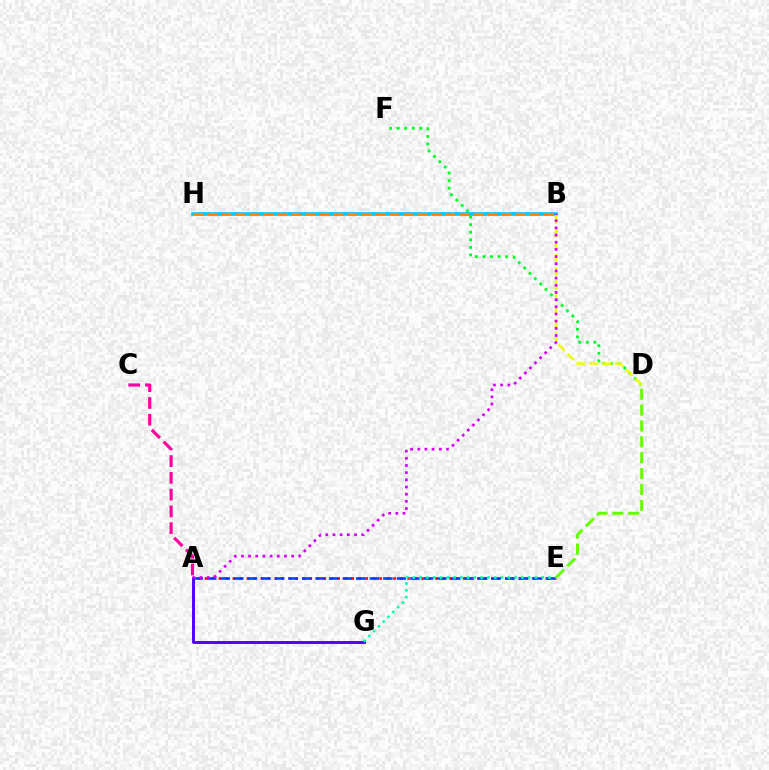{('D', 'F'): [{'color': '#00ff27', 'line_style': 'dotted', 'thickness': 2.06}], ('B', 'H'): [{'color': '#00c7ff', 'line_style': 'solid', 'thickness': 2.62}, {'color': '#ff8800', 'line_style': 'dashed', 'thickness': 1.9}], ('A', 'E'): [{'color': '#ff0000', 'line_style': 'dotted', 'thickness': 1.9}, {'color': '#003fff', 'line_style': 'dashed', 'thickness': 1.84}], ('A', 'G'): [{'color': '#4f00ff', 'line_style': 'solid', 'thickness': 2.1}], ('E', 'G'): [{'color': '#00ffaf', 'line_style': 'dotted', 'thickness': 1.84}], ('B', 'D'): [{'color': '#eeff00', 'line_style': 'dashed', 'thickness': 1.77}], ('A', 'C'): [{'color': '#ff00a0', 'line_style': 'dashed', 'thickness': 2.28}], ('A', 'B'): [{'color': '#d600ff', 'line_style': 'dotted', 'thickness': 1.95}], ('D', 'E'): [{'color': '#66ff00', 'line_style': 'dashed', 'thickness': 2.16}]}